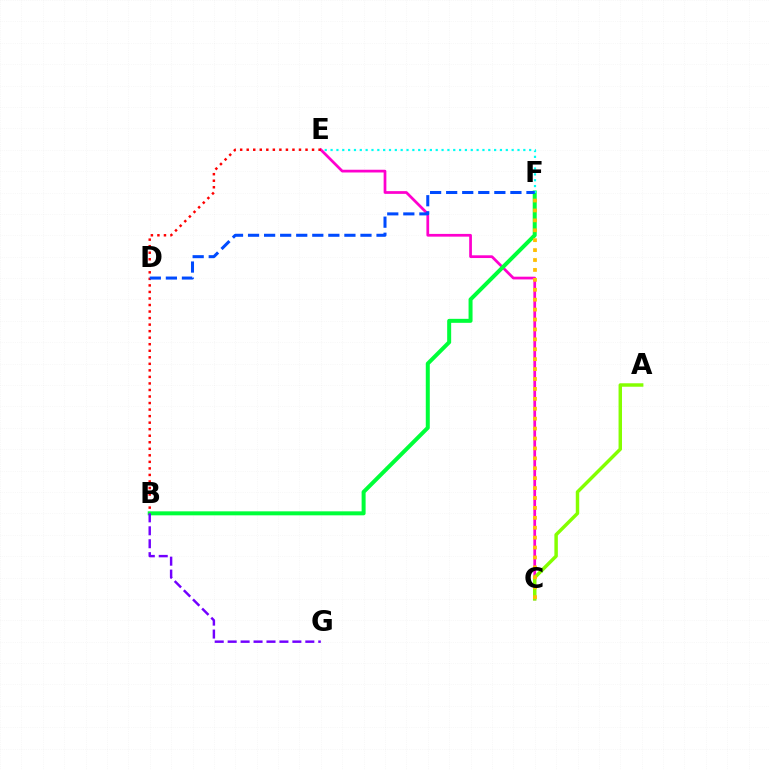{('C', 'E'): [{'color': '#ff00cf', 'line_style': 'solid', 'thickness': 1.97}], ('B', 'E'): [{'color': '#ff0000', 'line_style': 'dotted', 'thickness': 1.78}], ('B', 'F'): [{'color': '#00ff39', 'line_style': 'solid', 'thickness': 2.87}], ('A', 'C'): [{'color': '#84ff00', 'line_style': 'solid', 'thickness': 2.49}], ('C', 'F'): [{'color': '#ffbd00', 'line_style': 'dotted', 'thickness': 2.69}], ('E', 'F'): [{'color': '#00fff6', 'line_style': 'dotted', 'thickness': 1.59}], ('B', 'G'): [{'color': '#7200ff', 'line_style': 'dashed', 'thickness': 1.76}], ('D', 'F'): [{'color': '#004bff', 'line_style': 'dashed', 'thickness': 2.18}]}